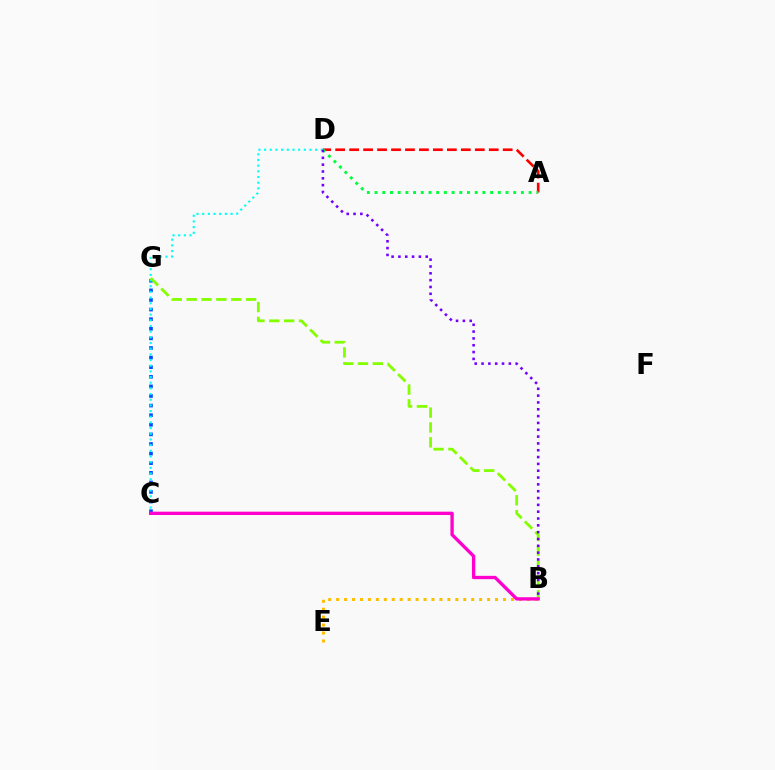{('A', 'D'): [{'color': '#ff0000', 'line_style': 'dashed', 'thickness': 1.9}, {'color': '#00ff39', 'line_style': 'dotted', 'thickness': 2.09}], ('B', 'E'): [{'color': '#ffbd00', 'line_style': 'dotted', 'thickness': 2.16}], ('C', 'G'): [{'color': '#004bff', 'line_style': 'dotted', 'thickness': 2.61}], ('C', 'D'): [{'color': '#00fff6', 'line_style': 'dotted', 'thickness': 1.54}], ('B', 'G'): [{'color': '#84ff00', 'line_style': 'dashed', 'thickness': 2.02}], ('B', 'D'): [{'color': '#7200ff', 'line_style': 'dotted', 'thickness': 1.85}], ('B', 'C'): [{'color': '#ff00cf', 'line_style': 'solid', 'thickness': 2.4}]}